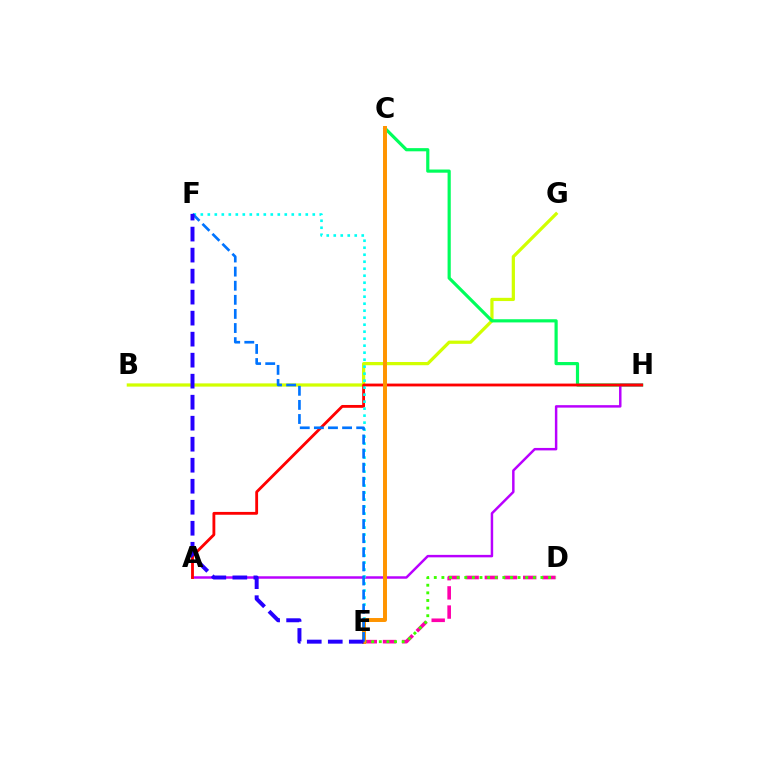{('B', 'G'): [{'color': '#d1ff00', 'line_style': 'solid', 'thickness': 2.33}], ('C', 'H'): [{'color': '#00ff5c', 'line_style': 'solid', 'thickness': 2.29}], ('A', 'H'): [{'color': '#b900ff', 'line_style': 'solid', 'thickness': 1.78}, {'color': '#ff0000', 'line_style': 'solid', 'thickness': 2.04}], ('E', 'F'): [{'color': '#00fff6', 'line_style': 'dotted', 'thickness': 1.9}, {'color': '#0074ff', 'line_style': 'dashed', 'thickness': 1.92}, {'color': '#2500ff', 'line_style': 'dashed', 'thickness': 2.85}], ('D', 'E'): [{'color': '#ff00ac', 'line_style': 'dashed', 'thickness': 2.61}, {'color': '#3dff00', 'line_style': 'dotted', 'thickness': 2.07}], ('C', 'E'): [{'color': '#ff9400', 'line_style': 'solid', 'thickness': 2.85}]}